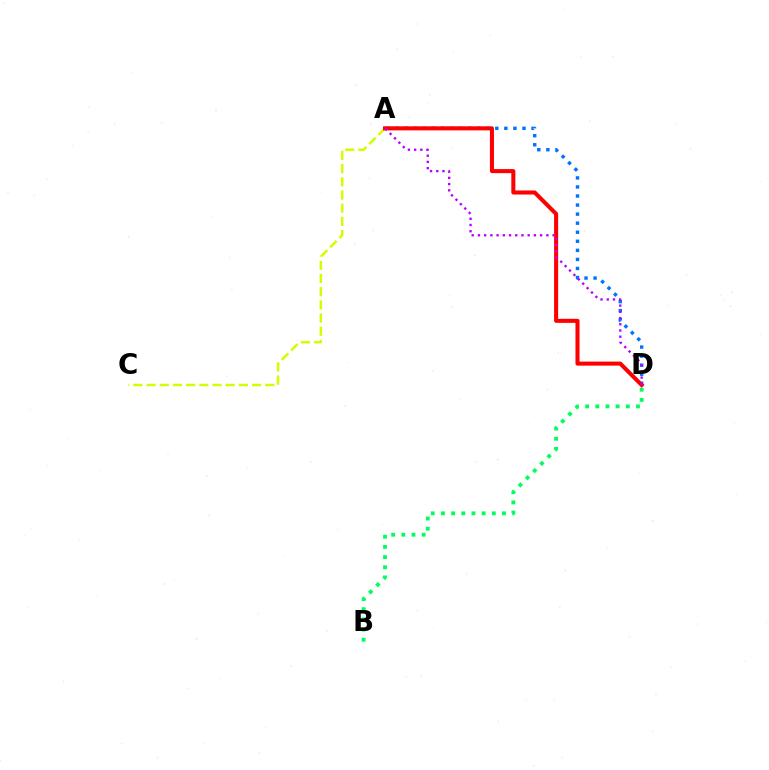{('A', 'D'): [{'color': '#0074ff', 'line_style': 'dotted', 'thickness': 2.46}, {'color': '#ff0000', 'line_style': 'solid', 'thickness': 2.92}, {'color': '#b900ff', 'line_style': 'dotted', 'thickness': 1.69}], ('A', 'C'): [{'color': '#d1ff00', 'line_style': 'dashed', 'thickness': 1.79}], ('B', 'D'): [{'color': '#00ff5c', 'line_style': 'dotted', 'thickness': 2.76}]}